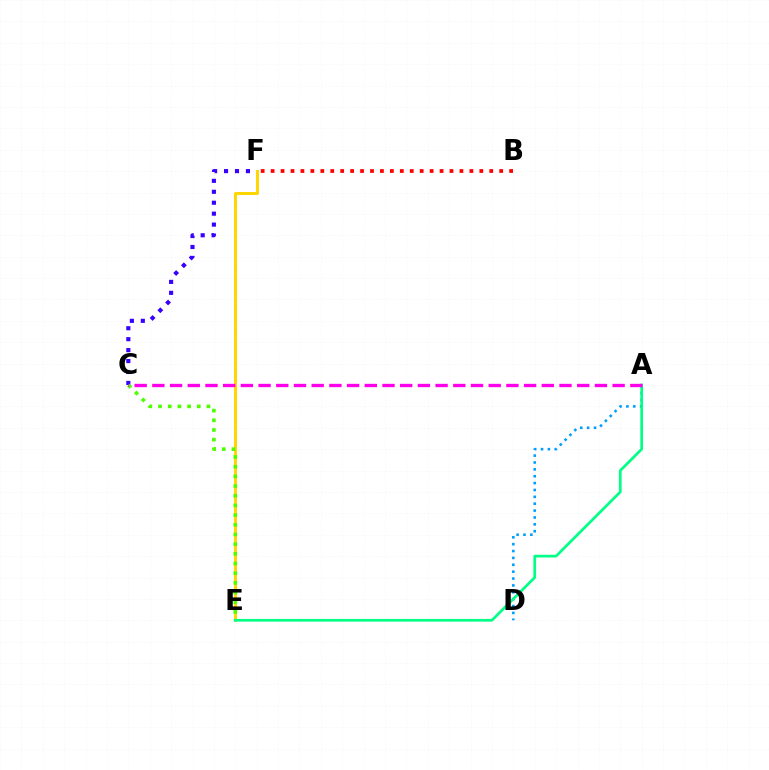{('E', 'F'): [{'color': '#ffd500', 'line_style': 'solid', 'thickness': 2.12}], ('C', 'F'): [{'color': '#3700ff', 'line_style': 'dotted', 'thickness': 2.97}], ('A', 'D'): [{'color': '#009eff', 'line_style': 'dotted', 'thickness': 1.87}], ('C', 'E'): [{'color': '#4fff00', 'line_style': 'dotted', 'thickness': 2.63}], ('A', 'E'): [{'color': '#00ff86', 'line_style': 'solid', 'thickness': 1.95}], ('B', 'F'): [{'color': '#ff0000', 'line_style': 'dotted', 'thickness': 2.7}], ('A', 'C'): [{'color': '#ff00ed', 'line_style': 'dashed', 'thickness': 2.4}]}